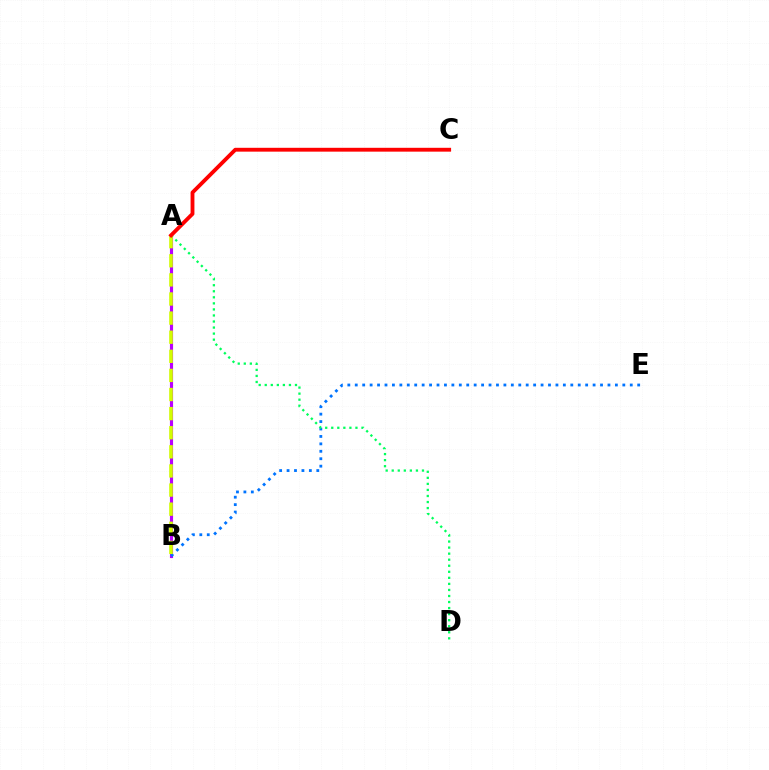{('A', 'B'): [{'color': '#b900ff', 'line_style': 'solid', 'thickness': 2.26}, {'color': '#d1ff00', 'line_style': 'dashed', 'thickness': 2.6}], ('B', 'E'): [{'color': '#0074ff', 'line_style': 'dotted', 'thickness': 2.02}], ('A', 'D'): [{'color': '#00ff5c', 'line_style': 'dotted', 'thickness': 1.64}], ('A', 'C'): [{'color': '#ff0000', 'line_style': 'solid', 'thickness': 2.77}]}